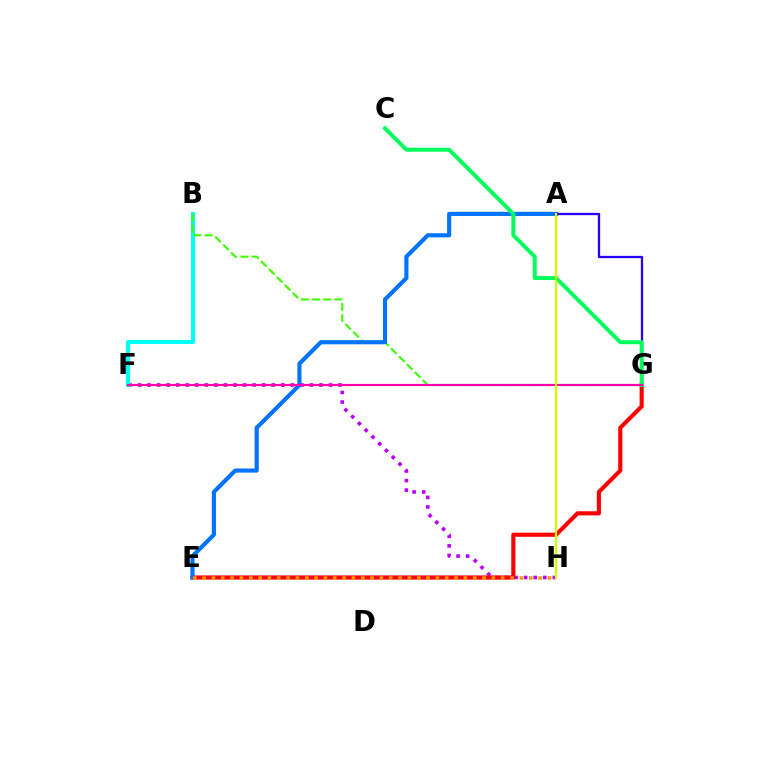{('F', 'H'): [{'color': '#b900ff', 'line_style': 'dotted', 'thickness': 2.6}], ('B', 'F'): [{'color': '#00fff6', 'line_style': 'solid', 'thickness': 2.95}], ('B', 'G'): [{'color': '#3dff00', 'line_style': 'dashed', 'thickness': 1.52}], ('E', 'G'): [{'color': '#ff0000', 'line_style': 'solid', 'thickness': 2.97}], ('A', 'E'): [{'color': '#0074ff', 'line_style': 'solid', 'thickness': 2.98}], ('E', 'H'): [{'color': '#ff9400', 'line_style': 'dotted', 'thickness': 2.54}], ('A', 'G'): [{'color': '#2500ff', 'line_style': 'solid', 'thickness': 1.66}], ('C', 'G'): [{'color': '#00ff5c', 'line_style': 'solid', 'thickness': 2.85}], ('F', 'G'): [{'color': '#ff00ac', 'line_style': 'solid', 'thickness': 1.56}], ('A', 'H'): [{'color': '#d1ff00', 'line_style': 'solid', 'thickness': 1.61}]}